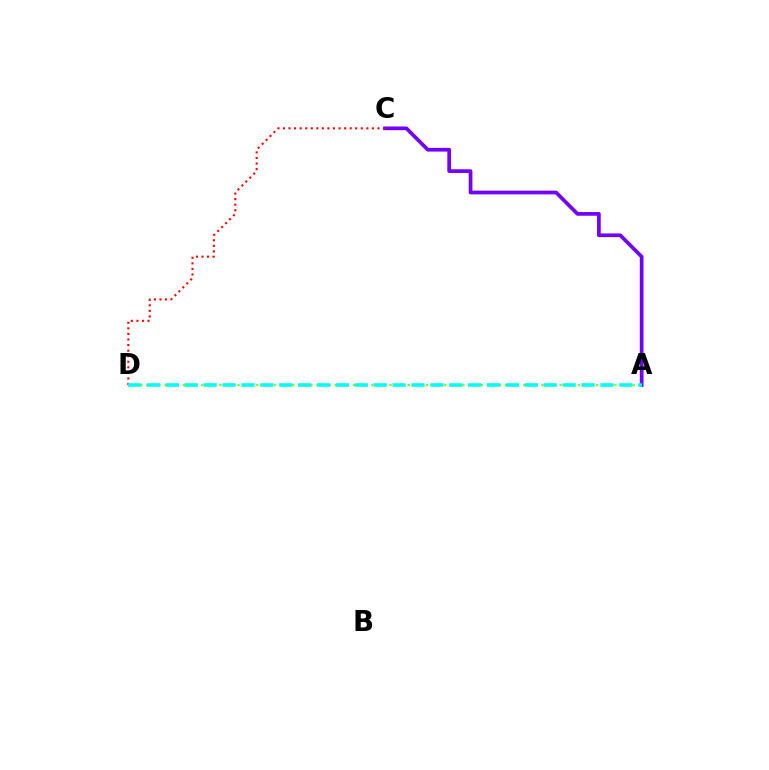{('A', 'D'): [{'color': '#84ff00', 'line_style': 'dotted', 'thickness': 1.65}, {'color': '#00fff6', 'line_style': 'dashed', 'thickness': 2.57}], ('A', 'C'): [{'color': '#7200ff', 'line_style': 'solid', 'thickness': 2.66}], ('C', 'D'): [{'color': '#ff0000', 'line_style': 'dotted', 'thickness': 1.51}]}